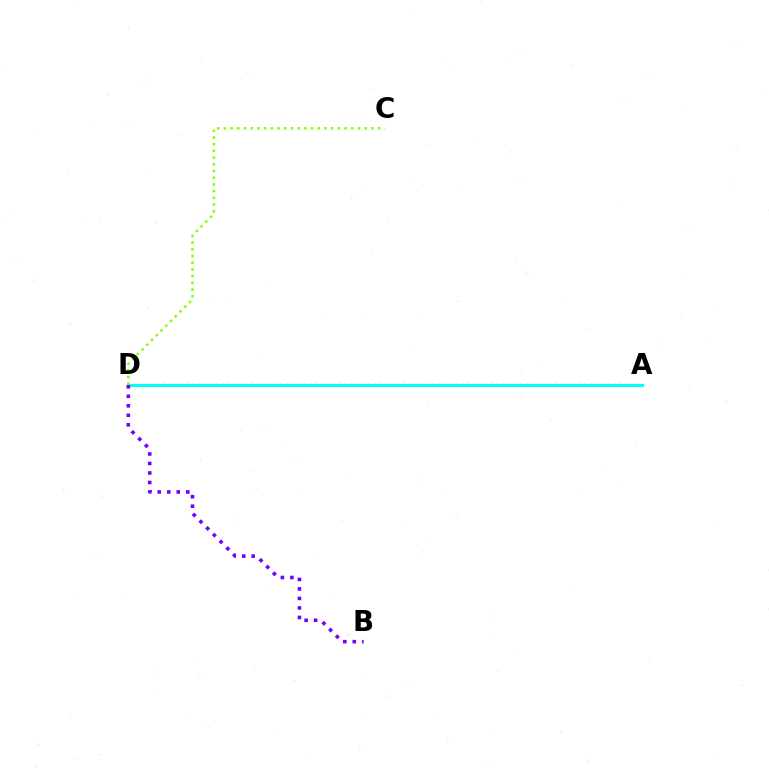{('A', 'D'): [{'color': '#ff0000', 'line_style': 'dotted', 'thickness': 1.59}, {'color': '#00fff6', 'line_style': 'solid', 'thickness': 2.18}], ('C', 'D'): [{'color': '#84ff00', 'line_style': 'dotted', 'thickness': 1.82}], ('B', 'D'): [{'color': '#7200ff', 'line_style': 'dotted', 'thickness': 2.58}]}